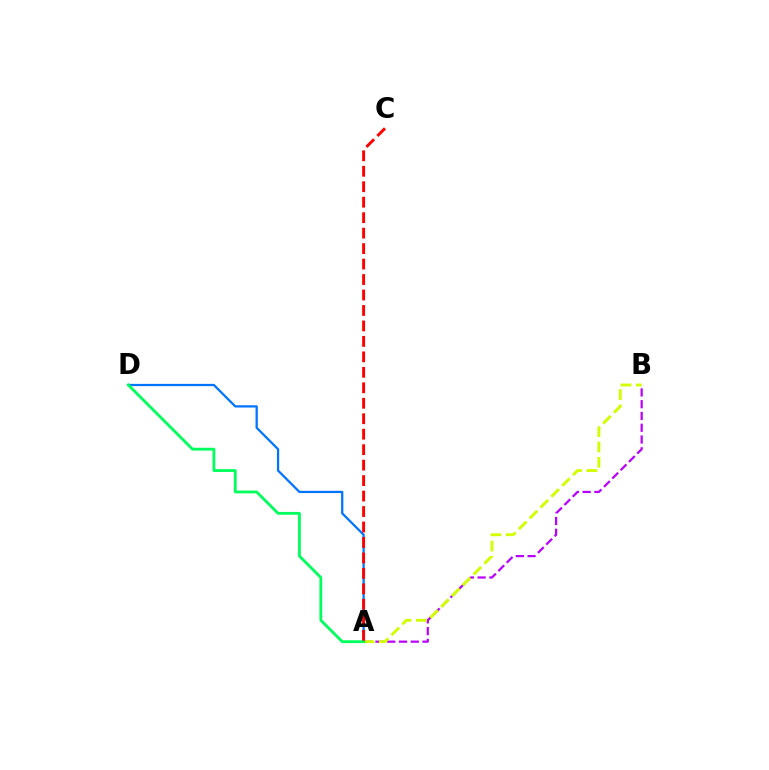{('A', 'B'): [{'color': '#b900ff', 'line_style': 'dashed', 'thickness': 1.6}, {'color': '#d1ff00', 'line_style': 'dashed', 'thickness': 2.08}], ('A', 'D'): [{'color': '#0074ff', 'line_style': 'solid', 'thickness': 1.62}, {'color': '#00ff5c', 'line_style': 'solid', 'thickness': 2.03}], ('A', 'C'): [{'color': '#ff0000', 'line_style': 'dashed', 'thickness': 2.1}]}